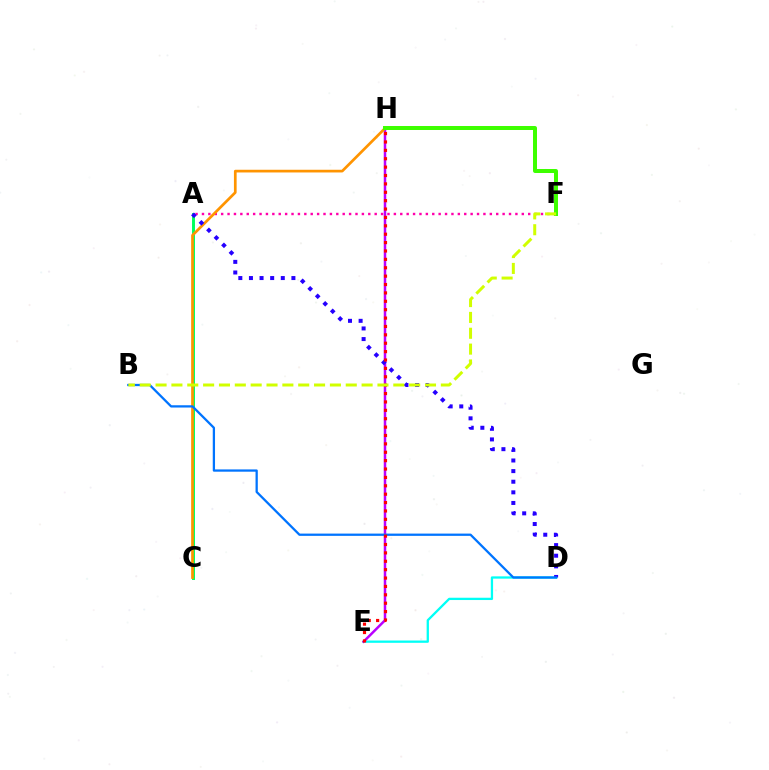{('D', 'E'): [{'color': '#00fff6', 'line_style': 'solid', 'thickness': 1.65}], ('E', 'H'): [{'color': '#b900ff', 'line_style': 'solid', 'thickness': 1.8}, {'color': '#ff0000', 'line_style': 'dotted', 'thickness': 2.28}], ('A', 'F'): [{'color': '#ff00ac', 'line_style': 'dotted', 'thickness': 1.74}], ('A', 'C'): [{'color': '#00ff5c', 'line_style': 'solid', 'thickness': 2.12}], ('C', 'H'): [{'color': '#ff9400', 'line_style': 'solid', 'thickness': 1.94}], ('A', 'D'): [{'color': '#2500ff', 'line_style': 'dotted', 'thickness': 2.88}], ('B', 'D'): [{'color': '#0074ff', 'line_style': 'solid', 'thickness': 1.64}], ('F', 'H'): [{'color': '#3dff00', 'line_style': 'solid', 'thickness': 2.87}], ('B', 'F'): [{'color': '#d1ff00', 'line_style': 'dashed', 'thickness': 2.15}]}